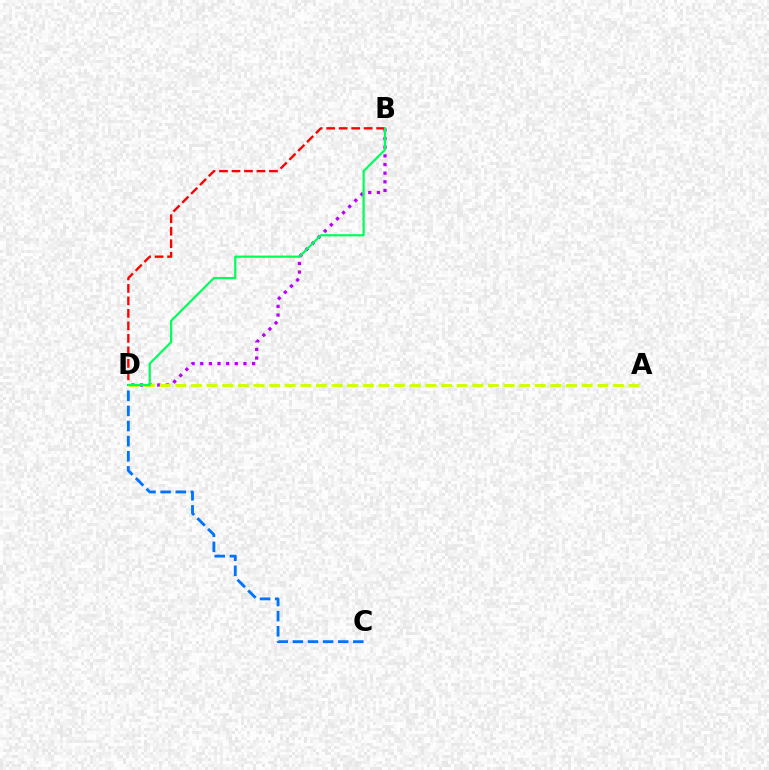{('C', 'D'): [{'color': '#0074ff', 'line_style': 'dashed', 'thickness': 2.05}], ('B', 'D'): [{'color': '#b900ff', 'line_style': 'dotted', 'thickness': 2.35}, {'color': '#ff0000', 'line_style': 'dashed', 'thickness': 1.7}, {'color': '#00ff5c', 'line_style': 'solid', 'thickness': 1.6}], ('A', 'D'): [{'color': '#d1ff00', 'line_style': 'dashed', 'thickness': 2.12}]}